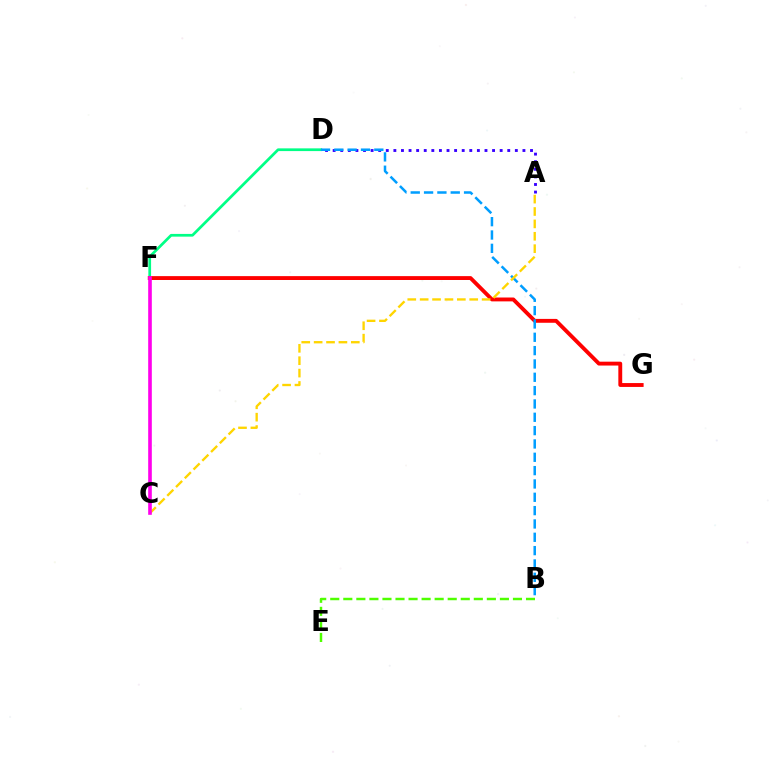{('B', 'E'): [{'color': '#4fff00', 'line_style': 'dashed', 'thickness': 1.77}], ('A', 'D'): [{'color': '#3700ff', 'line_style': 'dotted', 'thickness': 2.06}], ('D', 'F'): [{'color': '#00ff86', 'line_style': 'solid', 'thickness': 1.97}], ('F', 'G'): [{'color': '#ff0000', 'line_style': 'solid', 'thickness': 2.79}], ('B', 'D'): [{'color': '#009eff', 'line_style': 'dashed', 'thickness': 1.81}], ('A', 'C'): [{'color': '#ffd500', 'line_style': 'dashed', 'thickness': 1.68}], ('C', 'F'): [{'color': '#ff00ed', 'line_style': 'solid', 'thickness': 2.61}]}